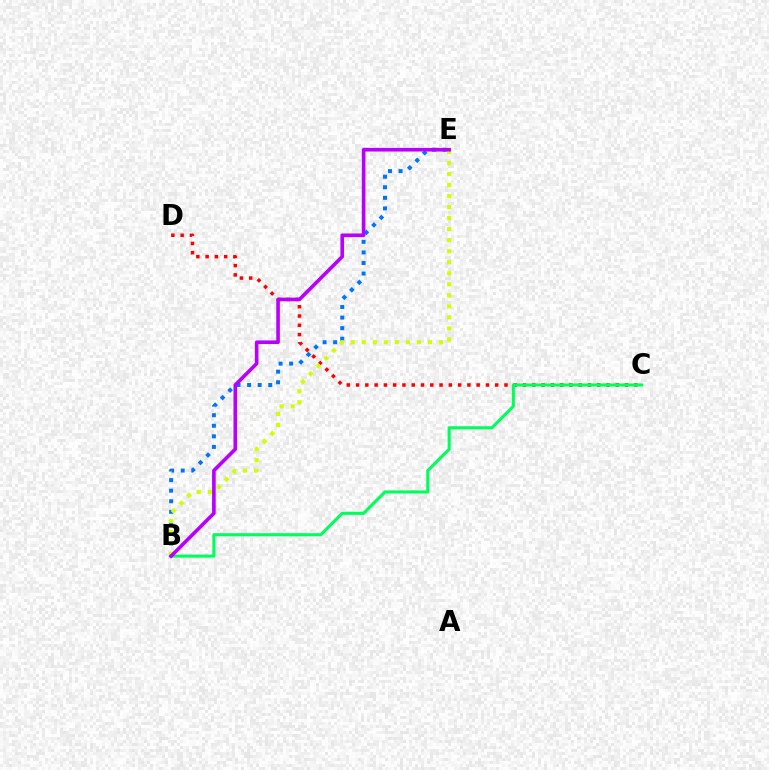{('B', 'E'): [{'color': '#0074ff', 'line_style': 'dotted', 'thickness': 2.87}, {'color': '#d1ff00', 'line_style': 'dotted', 'thickness': 3.0}, {'color': '#b900ff', 'line_style': 'solid', 'thickness': 2.61}], ('C', 'D'): [{'color': '#ff0000', 'line_style': 'dotted', 'thickness': 2.52}], ('B', 'C'): [{'color': '#00ff5c', 'line_style': 'solid', 'thickness': 2.23}]}